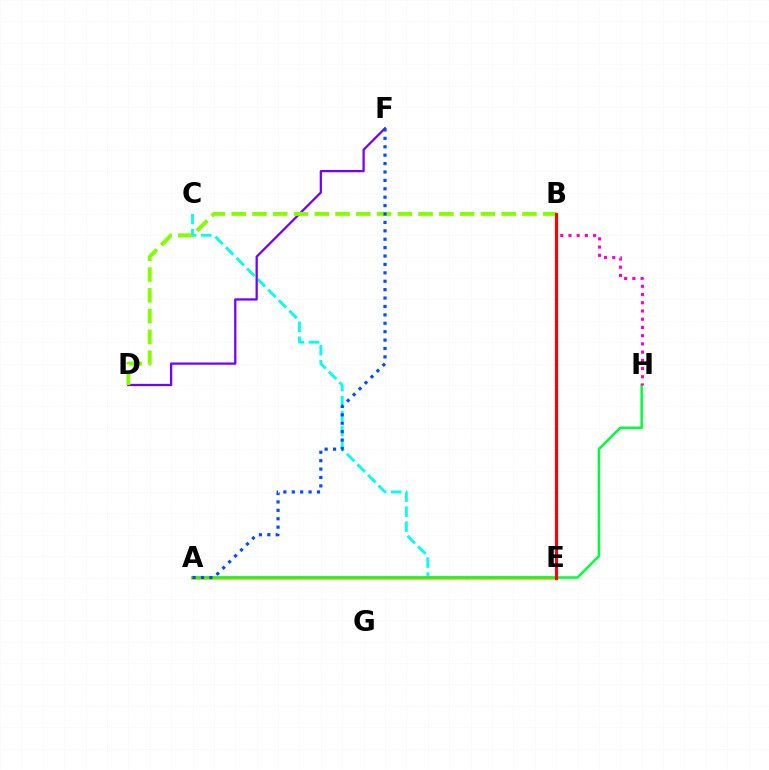{('C', 'E'): [{'color': '#00fff6', 'line_style': 'dashed', 'thickness': 2.03}], ('D', 'F'): [{'color': '#7200ff', 'line_style': 'solid', 'thickness': 1.63}], ('A', 'E'): [{'color': '#ffbd00', 'line_style': 'solid', 'thickness': 2.67}], ('B', 'D'): [{'color': '#84ff00', 'line_style': 'dashed', 'thickness': 2.82}], ('A', 'H'): [{'color': '#00ff39', 'line_style': 'solid', 'thickness': 1.79}], ('A', 'F'): [{'color': '#004bff', 'line_style': 'dotted', 'thickness': 2.28}], ('B', 'H'): [{'color': '#ff00cf', 'line_style': 'dotted', 'thickness': 2.23}], ('B', 'E'): [{'color': '#ff0000', 'line_style': 'solid', 'thickness': 2.28}]}